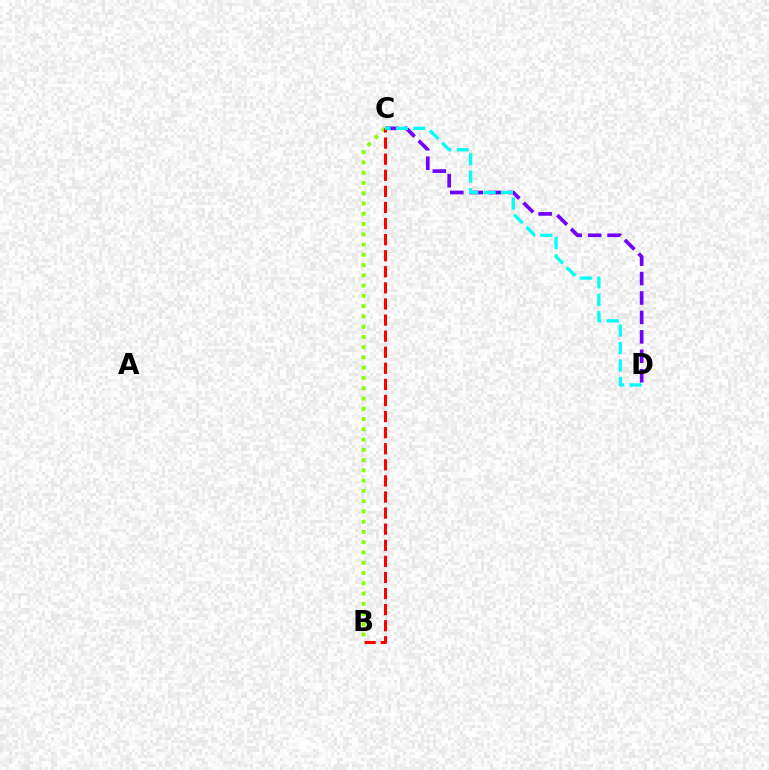{('C', 'D'): [{'color': '#7200ff', 'line_style': 'dashed', 'thickness': 2.64}, {'color': '#00fff6', 'line_style': 'dashed', 'thickness': 2.37}], ('B', 'C'): [{'color': '#84ff00', 'line_style': 'dotted', 'thickness': 2.79}, {'color': '#ff0000', 'line_style': 'dashed', 'thickness': 2.19}]}